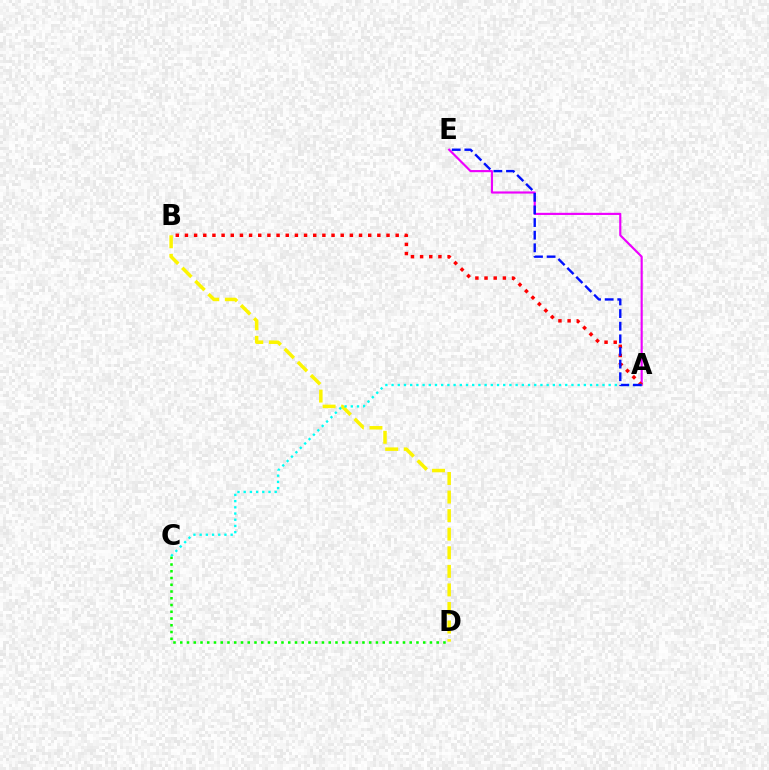{('A', 'E'): [{'color': '#ee00ff', 'line_style': 'solid', 'thickness': 1.55}, {'color': '#0010ff', 'line_style': 'dashed', 'thickness': 1.72}], ('C', 'D'): [{'color': '#08ff00', 'line_style': 'dotted', 'thickness': 1.83}], ('B', 'D'): [{'color': '#fcf500', 'line_style': 'dashed', 'thickness': 2.52}], ('A', 'B'): [{'color': '#ff0000', 'line_style': 'dotted', 'thickness': 2.49}], ('A', 'C'): [{'color': '#00fff6', 'line_style': 'dotted', 'thickness': 1.69}]}